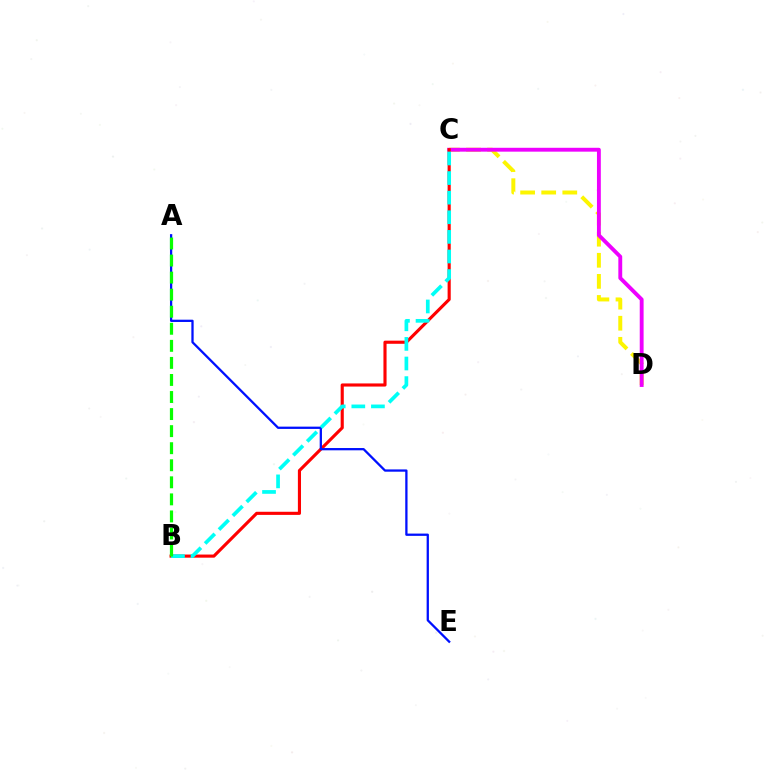{('C', 'D'): [{'color': '#fcf500', 'line_style': 'dashed', 'thickness': 2.86}, {'color': '#ee00ff', 'line_style': 'solid', 'thickness': 2.78}], ('B', 'C'): [{'color': '#ff0000', 'line_style': 'solid', 'thickness': 2.25}, {'color': '#00fff6', 'line_style': 'dashed', 'thickness': 2.66}], ('A', 'E'): [{'color': '#0010ff', 'line_style': 'solid', 'thickness': 1.64}], ('A', 'B'): [{'color': '#08ff00', 'line_style': 'dashed', 'thickness': 2.32}]}